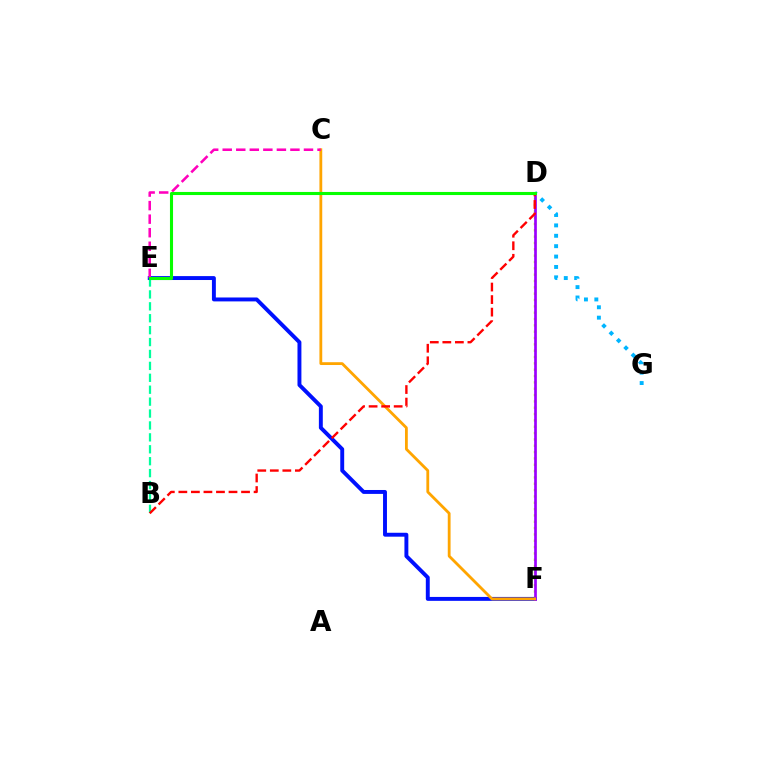{('D', 'F'): [{'color': '#b3ff00', 'line_style': 'dotted', 'thickness': 1.72}, {'color': '#9b00ff', 'line_style': 'solid', 'thickness': 1.94}], ('E', 'F'): [{'color': '#0010ff', 'line_style': 'solid', 'thickness': 2.82}], ('B', 'E'): [{'color': '#00ff9d', 'line_style': 'dashed', 'thickness': 1.62}], ('D', 'G'): [{'color': '#00b5ff', 'line_style': 'dotted', 'thickness': 2.82}], ('C', 'F'): [{'color': '#ffa500', 'line_style': 'solid', 'thickness': 2.02}], ('C', 'E'): [{'color': '#ff00bd', 'line_style': 'dashed', 'thickness': 1.84}], ('B', 'D'): [{'color': '#ff0000', 'line_style': 'dashed', 'thickness': 1.7}], ('D', 'E'): [{'color': '#08ff00', 'line_style': 'solid', 'thickness': 2.22}]}